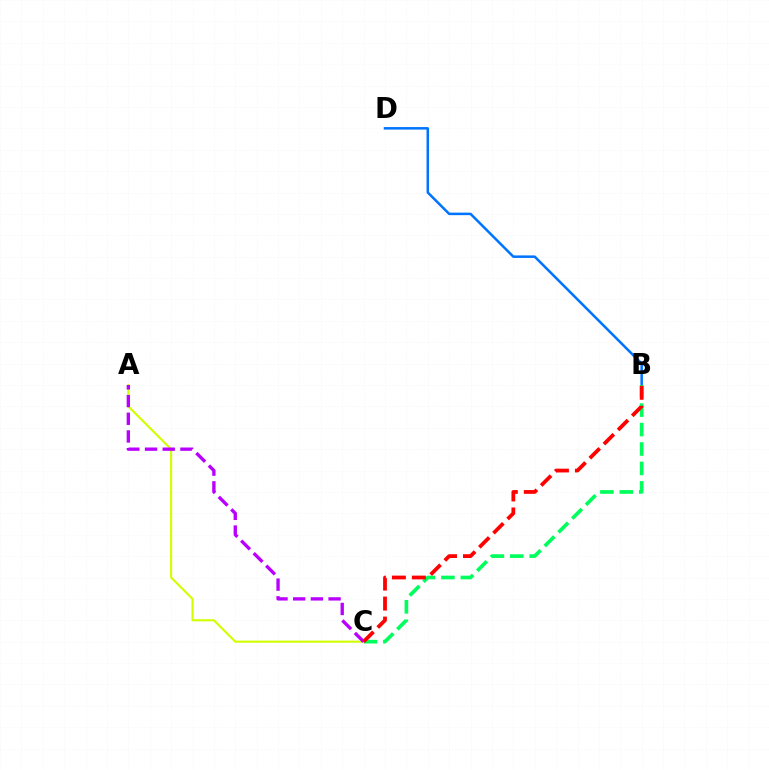{('B', 'D'): [{'color': '#0074ff', 'line_style': 'solid', 'thickness': 1.81}], ('A', 'C'): [{'color': '#d1ff00', 'line_style': 'solid', 'thickness': 1.53}, {'color': '#b900ff', 'line_style': 'dashed', 'thickness': 2.4}], ('B', 'C'): [{'color': '#00ff5c', 'line_style': 'dashed', 'thickness': 2.64}, {'color': '#ff0000', 'line_style': 'dashed', 'thickness': 2.72}]}